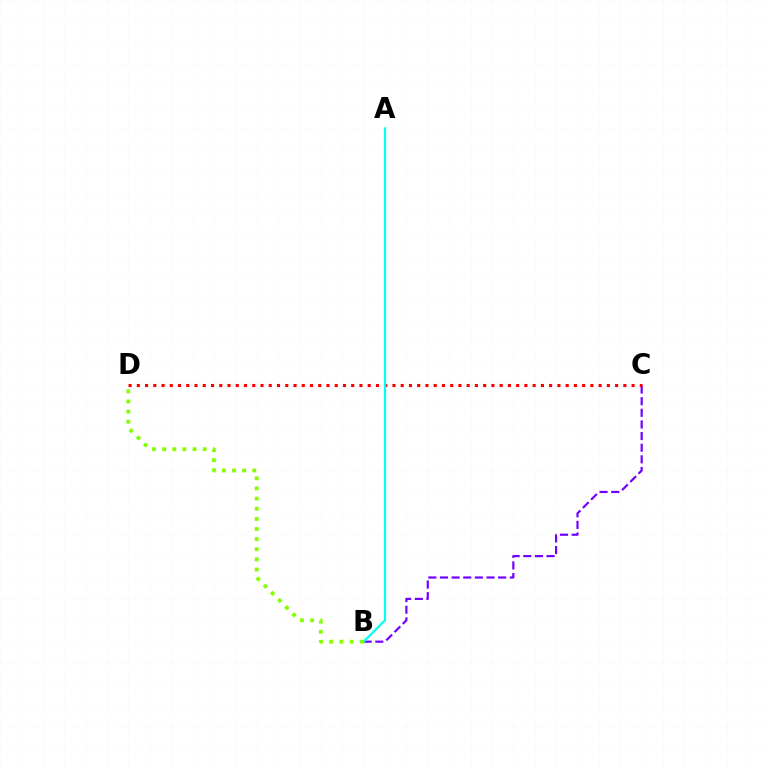{('B', 'C'): [{'color': '#7200ff', 'line_style': 'dashed', 'thickness': 1.58}], ('C', 'D'): [{'color': '#ff0000', 'line_style': 'dotted', 'thickness': 2.24}], ('A', 'B'): [{'color': '#00fff6', 'line_style': 'solid', 'thickness': 1.58}], ('B', 'D'): [{'color': '#84ff00', 'line_style': 'dotted', 'thickness': 2.75}]}